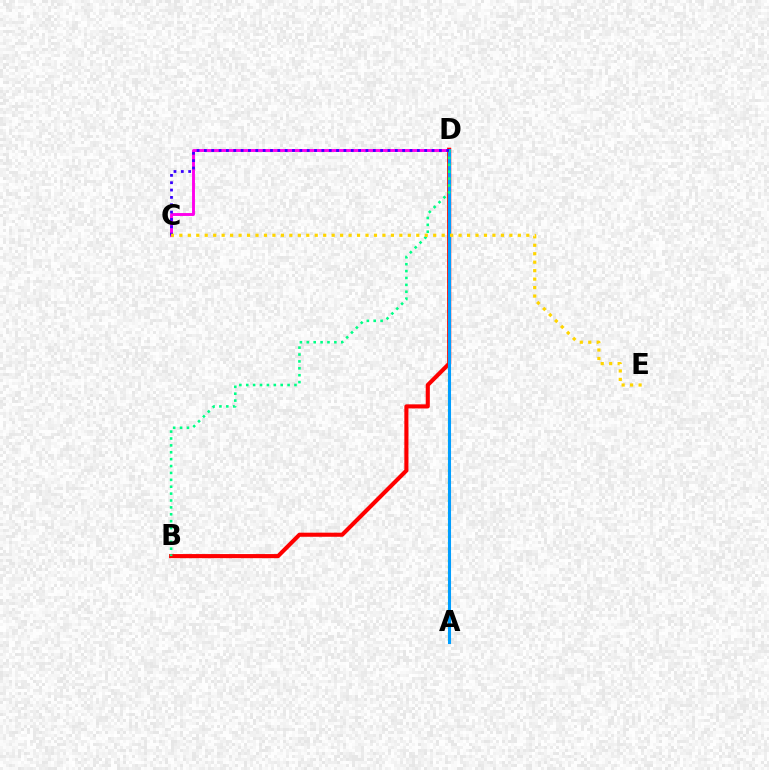{('B', 'D'): [{'color': '#ff0000', 'line_style': 'solid', 'thickness': 2.95}, {'color': '#00ff86', 'line_style': 'dotted', 'thickness': 1.87}], ('C', 'D'): [{'color': '#ff00ed', 'line_style': 'solid', 'thickness': 2.09}, {'color': '#3700ff', 'line_style': 'dotted', 'thickness': 2.0}], ('A', 'D'): [{'color': '#4fff00', 'line_style': 'dotted', 'thickness': 1.64}, {'color': '#009eff', 'line_style': 'solid', 'thickness': 2.2}], ('C', 'E'): [{'color': '#ffd500', 'line_style': 'dotted', 'thickness': 2.3}]}